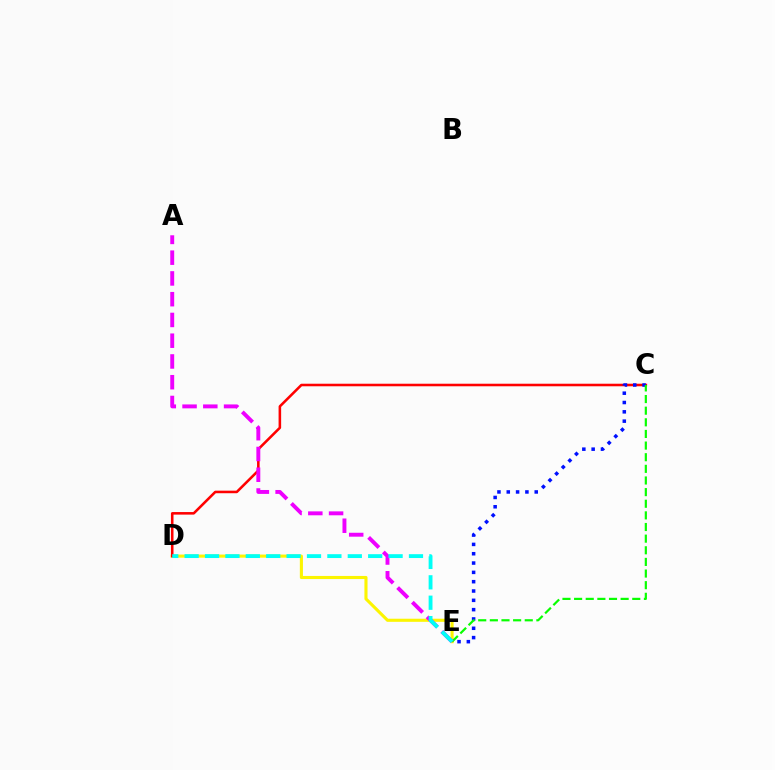{('D', 'E'): [{'color': '#fcf500', 'line_style': 'solid', 'thickness': 2.23}, {'color': '#00fff6', 'line_style': 'dashed', 'thickness': 2.77}], ('C', 'D'): [{'color': '#ff0000', 'line_style': 'solid', 'thickness': 1.84}], ('C', 'E'): [{'color': '#0010ff', 'line_style': 'dotted', 'thickness': 2.53}, {'color': '#08ff00', 'line_style': 'dashed', 'thickness': 1.58}], ('A', 'E'): [{'color': '#ee00ff', 'line_style': 'dashed', 'thickness': 2.82}]}